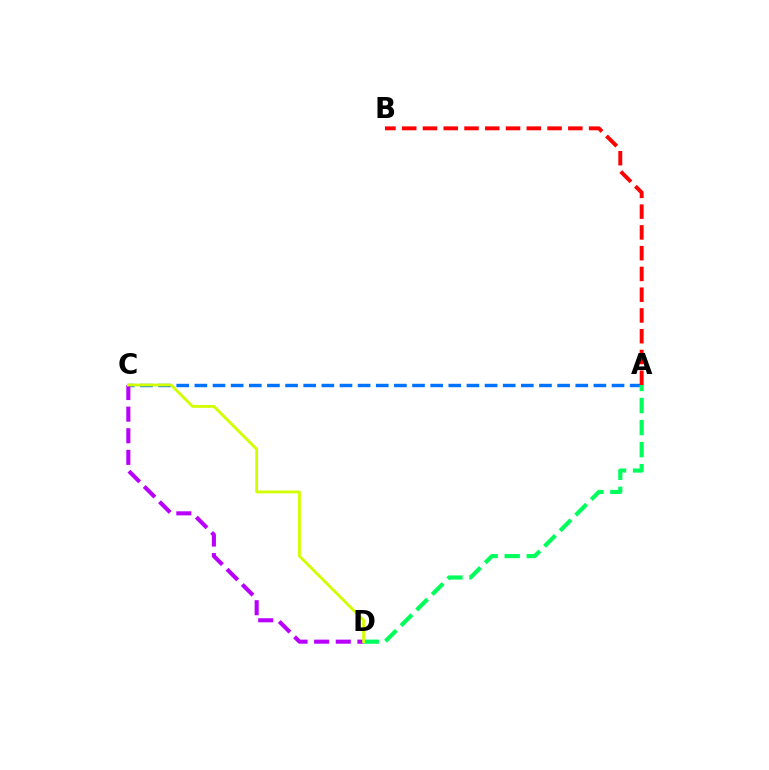{('A', 'C'): [{'color': '#0074ff', 'line_style': 'dashed', 'thickness': 2.46}], ('A', 'D'): [{'color': '#00ff5c', 'line_style': 'dashed', 'thickness': 2.99}], ('A', 'B'): [{'color': '#ff0000', 'line_style': 'dashed', 'thickness': 2.82}], ('C', 'D'): [{'color': '#b900ff', 'line_style': 'dashed', 'thickness': 2.94}, {'color': '#d1ff00', 'line_style': 'solid', 'thickness': 2.05}]}